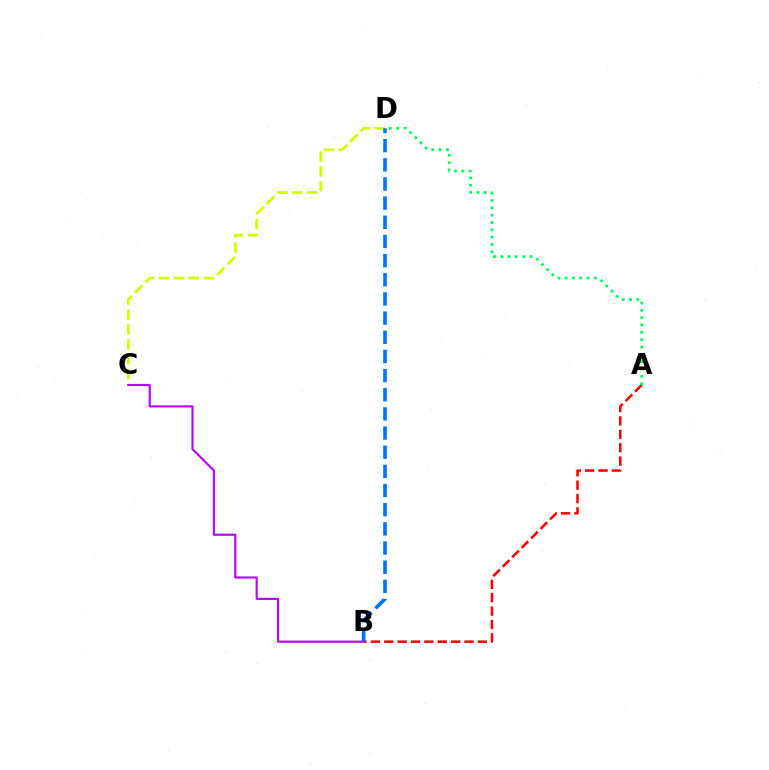{('C', 'D'): [{'color': '#d1ff00', 'line_style': 'dashed', 'thickness': 2.03}], ('A', 'B'): [{'color': '#ff0000', 'line_style': 'dashed', 'thickness': 1.82}], ('B', 'D'): [{'color': '#0074ff', 'line_style': 'dashed', 'thickness': 2.6}], ('A', 'D'): [{'color': '#00ff5c', 'line_style': 'dotted', 'thickness': 1.99}], ('B', 'C'): [{'color': '#b900ff', 'line_style': 'solid', 'thickness': 1.55}]}